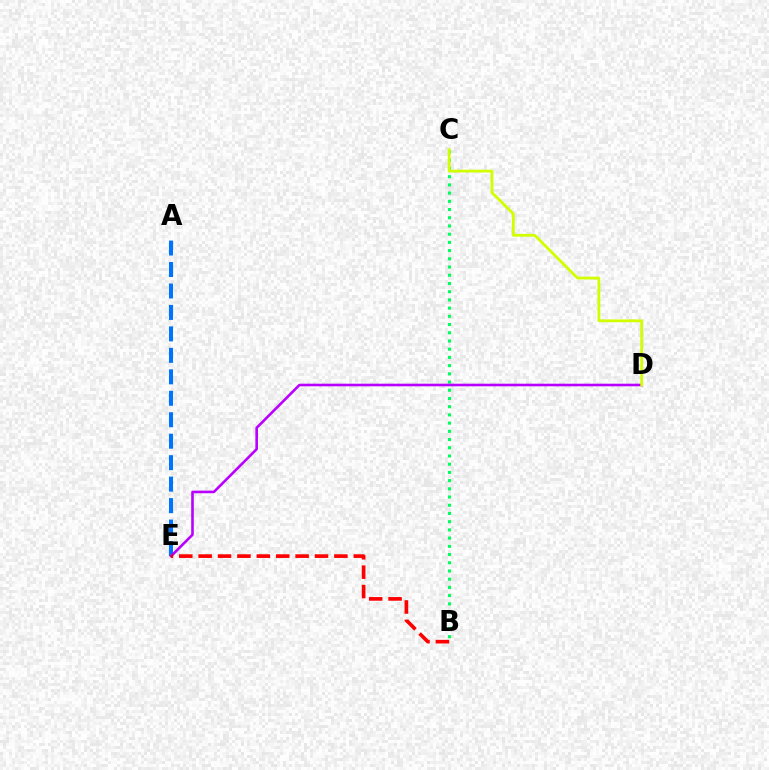{('A', 'E'): [{'color': '#0074ff', 'line_style': 'dashed', 'thickness': 2.92}], ('B', 'C'): [{'color': '#00ff5c', 'line_style': 'dotted', 'thickness': 2.23}], ('D', 'E'): [{'color': '#b900ff', 'line_style': 'solid', 'thickness': 1.88}], ('B', 'E'): [{'color': '#ff0000', 'line_style': 'dashed', 'thickness': 2.63}], ('C', 'D'): [{'color': '#d1ff00', 'line_style': 'solid', 'thickness': 2.01}]}